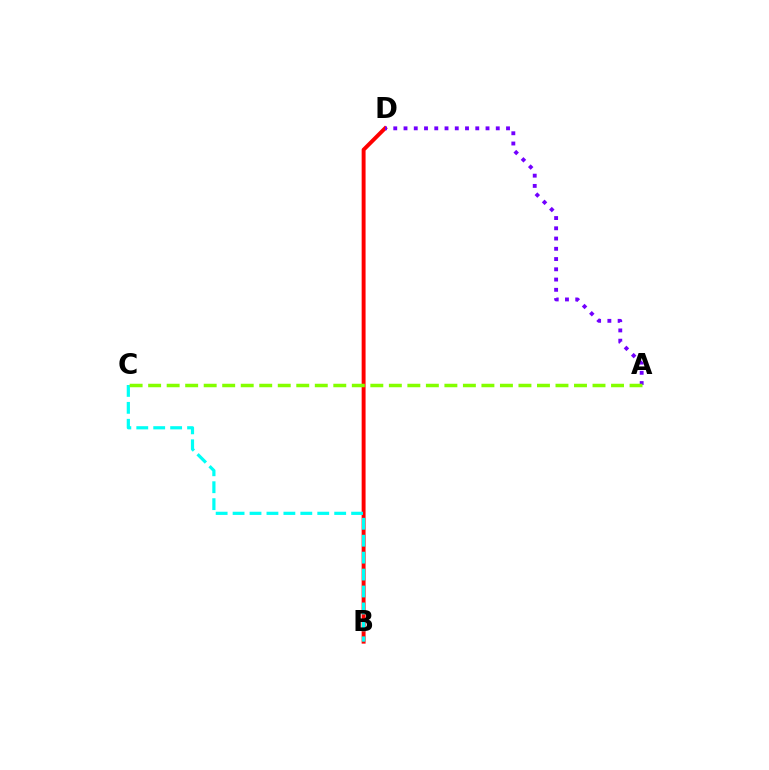{('B', 'D'): [{'color': '#ff0000', 'line_style': 'solid', 'thickness': 2.82}], ('A', 'D'): [{'color': '#7200ff', 'line_style': 'dotted', 'thickness': 2.79}], ('B', 'C'): [{'color': '#00fff6', 'line_style': 'dashed', 'thickness': 2.3}], ('A', 'C'): [{'color': '#84ff00', 'line_style': 'dashed', 'thickness': 2.52}]}